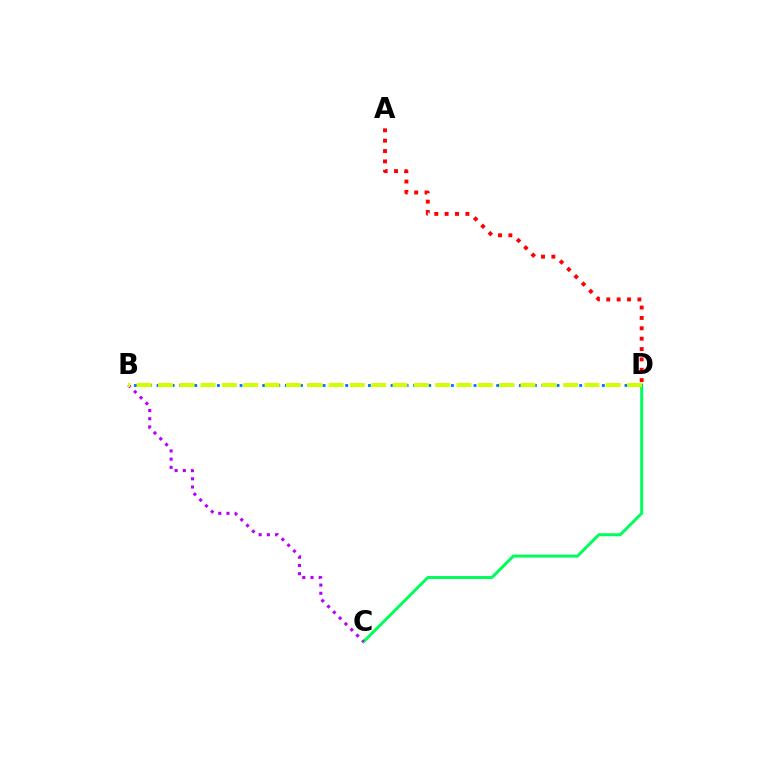{('A', 'D'): [{'color': '#ff0000', 'line_style': 'dotted', 'thickness': 2.82}], ('C', 'D'): [{'color': '#00ff5c', 'line_style': 'solid', 'thickness': 2.16}], ('B', 'C'): [{'color': '#b900ff', 'line_style': 'dotted', 'thickness': 2.23}], ('B', 'D'): [{'color': '#0074ff', 'line_style': 'dotted', 'thickness': 2.05}, {'color': '#d1ff00', 'line_style': 'dashed', 'thickness': 2.9}]}